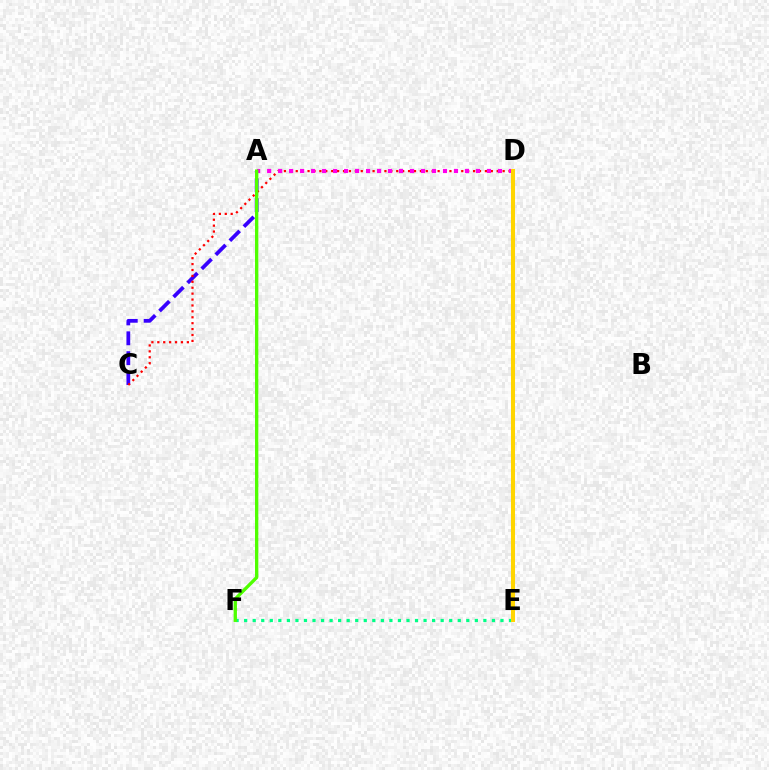{('A', 'C'): [{'color': '#3700ff', 'line_style': 'dashed', 'thickness': 2.7}], ('E', 'F'): [{'color': '#00ff86', 'line_style': 'dotted', 'thickness': 2.32}], ('C', 'D'): [{'color': '#ff0000', 'line_style': 'dotted', 'thickness': 1.61}], ('A', 'D'): [{'color': '#ff00ed', 'line_style': 'dotted', 'thickness': 2.99}], ('D', 'E'): [{'color': '#009eff', 'line_style': 'dashed', 'thickness': 2.71}, {'color': '#ffd500', 'line_style': 'solid', 'thickness': 2.92}], ('A', 'F'): [{'color': '#4fff00', 'line_style': 'solid', 'thickness': 2.39}]}